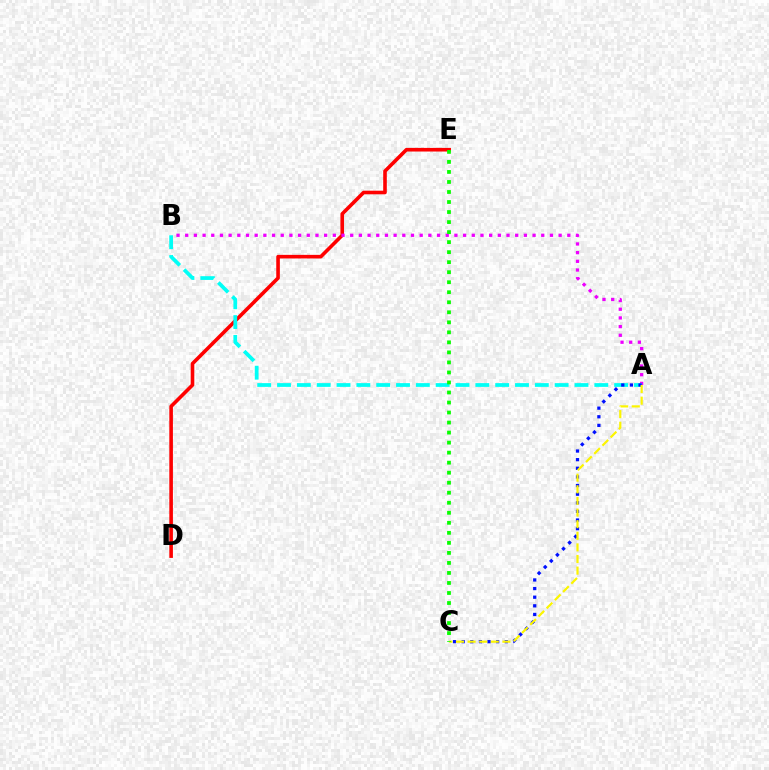{('D', 'E'): [{'color': '#ff0000', 'line_style': 'solid', 'thickness': 2.6}], ('A', 'B'): [{'color': '#ee00ff', 'line_style': 'dotted', 'thickness': 2.36}, {'color': '#00fff6', 'line_style': 'dashed', 'thickness': 2.69}], ('A', 'C'): [{'color': '#0010ff', 'line_style': 'dotted', 'thickness': 2.34}, {'color': '#fcf500', 'line_style': 'dashed', 'thickness': 1.58}], ('C', 'E'): [{'color': '#08ff00', 'line_style': 'dotted', 'thickness': 2.72}]}